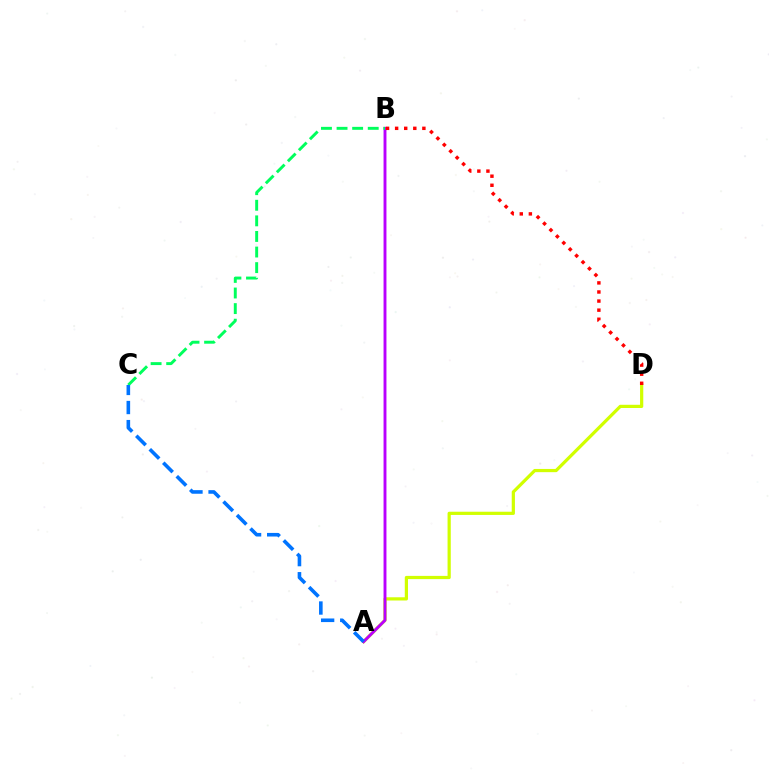{('A', 'D'): [{'color': '#d1ff00', 'line_style': 'solid', 'thickness': 2.32}], ('A', 'B'): [{'color': '#b900ff', 'line_style': 'solid', 'thickness': 2.09}], ('B', 'C'): [{'color': '#00ff5c', 'line_style': 'dashed', 'thickness': 2.12}], ('B', 'D'): [{'color': '#ff0000', 'line_style': 'dotted', 'thickness': 2.47}], ('A', 'C'): [{'color': '#0074ff', 'line_style': 'dashed', 'thickness': 2.59}]}